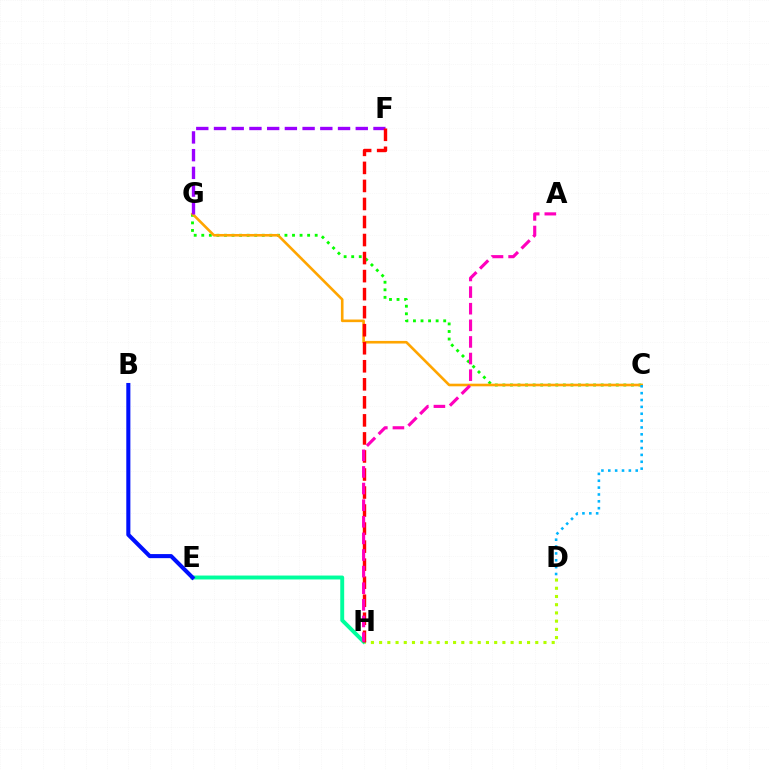{('C', 'G'): [{'color': '#08ff00', 'line_style': 'dotted', 'thickness': 2.05}, {'color': '#ffa500', 'line_style': 'solid', 'thickness': 1.89}], ('D', 'H'): [{'color': '#b3ff00', 'line_style': 'dotted', 'thickness': 2.23}], ('F', 'G'): [{'color': '#9b00ff', 'line_style': 'dashed', 'thickness': 2.41}], ('E', 'H'): [{'color': '#00ff9d', 'line_style': 'solid', 'thickness': 2.82}], ('F', 'H'): [{'color': '#ff0000', 'line_style': 'dashed', 'thickness': 2.45}], ('B', 'E'): [{'color': '#0010ff', 'line_style': 'solid', 'thickness': 2.93}], ('C', 'D'): [{'color': '#00b5ff', 'line_style': 'dotted', 'thickness': 1.86}], ('A', 'H'): [{'color': '#ff00bd', 'line_style': 'dashed', 'thickness': 2.26}]}